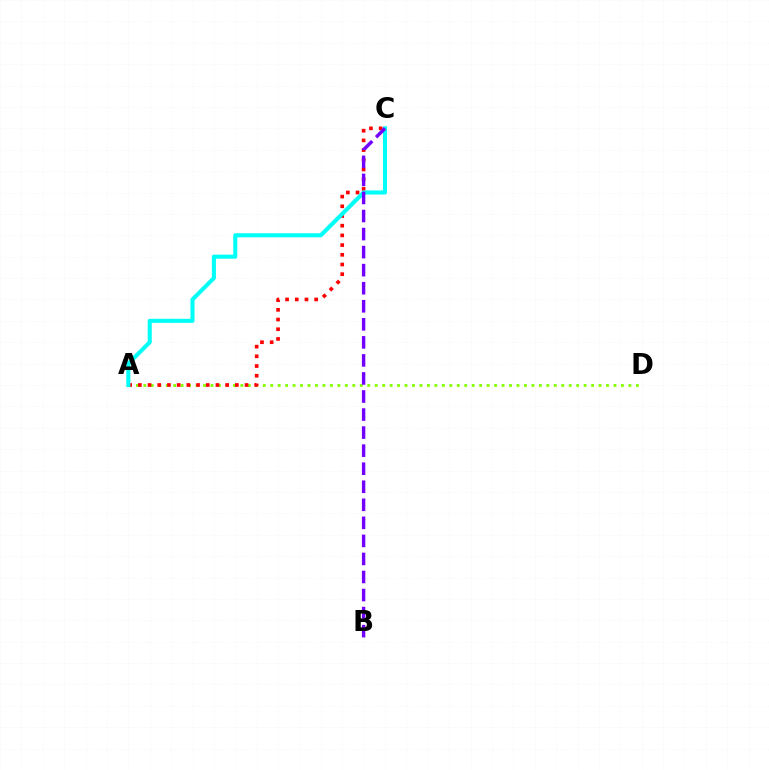{('A', 'D'): [{'color': '#84ff00', 'line_style': 'dotted', 'thickness': 2.03}], ('A', 'C'): [{'color': '#ff0000', 'line_style': 'dotted', 'thickness': 2.64}, {'color': '#00fff6', 'line_style': 'solid', 'thickness': 2.94}], ('B', 'C'): [{'color': '#7200ff', 'line_style': 'dashed', 'thickness': 2.45}]}